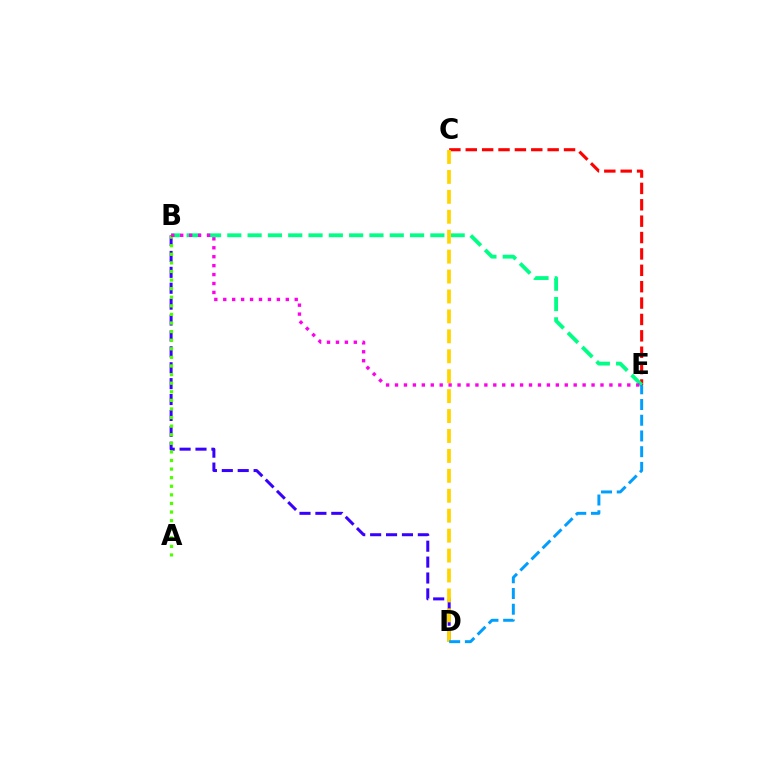{('C', 'E'): [{'color': '#ff0000', 'line_style': 'dashed', 'thickness': 2.23}], ('B', 'D'): [{'color': '#3700ff', 'line_style': 'dashed', 'thickness': 2.16}], ('B', 'E'): [{'color': '#00ff86', 'line_style': 'dashed', 'thickness': 2.76}, {'color': '#ff00ed', 'line_style': 'dotted', 'thickness': 2.43}], ('C', 'D'): [{'color': '#ffd500', 'line_style': 'dashed', 'thickness': 2.71}], ('D', 'E'): [{'color': '#009eff', 'line_style': 'dashed', 'thickness': 2.14}], ('A', 'B'): [{'color': '#4fff00', 'line_style': 'dotted', 'thickness': 2.33}]}